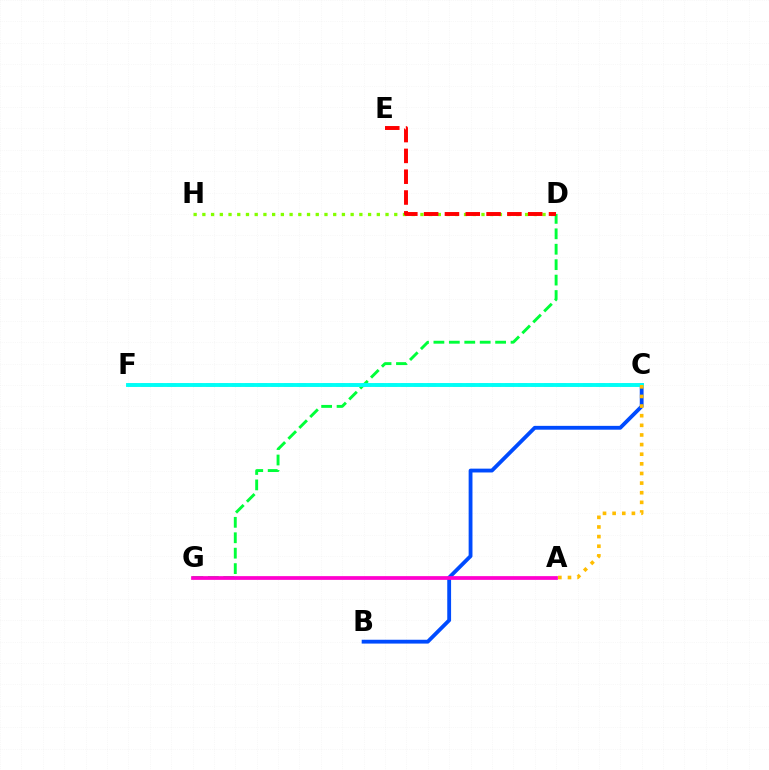{('D', 'G'): [{'color': '#00ff39', 'line_style': 'dashed', 'thickness': 2.1}], ('C', 'F'): [{'color': '#7200ff', 'line_style': 'dashed', 'thickness': 1.77}, {'color': '#00fff6', 'line_style': 'solid', 'thickness': 2.8}], ('B', 'C'): [{'color': '#004bff', 'line_style': 'solid', 'thickness': 2.76}], ('A', 'G'): [{'color': '#ff00cf', 'line_style': 'solid', 'thickness': 2.69}], ('D', 'H'): [{'color': '#84ff00', 'line_style': 'dotted', 'thickness': 2.37}], ('D', 'E'): [{'color': '#ff0000', 'line_style': 'dashed', 'thickness': 2.83}], ('A', 'C'): [{'color': '#ffbd00', 'line_style': 'dotted', 'thickness': 2.62}]}